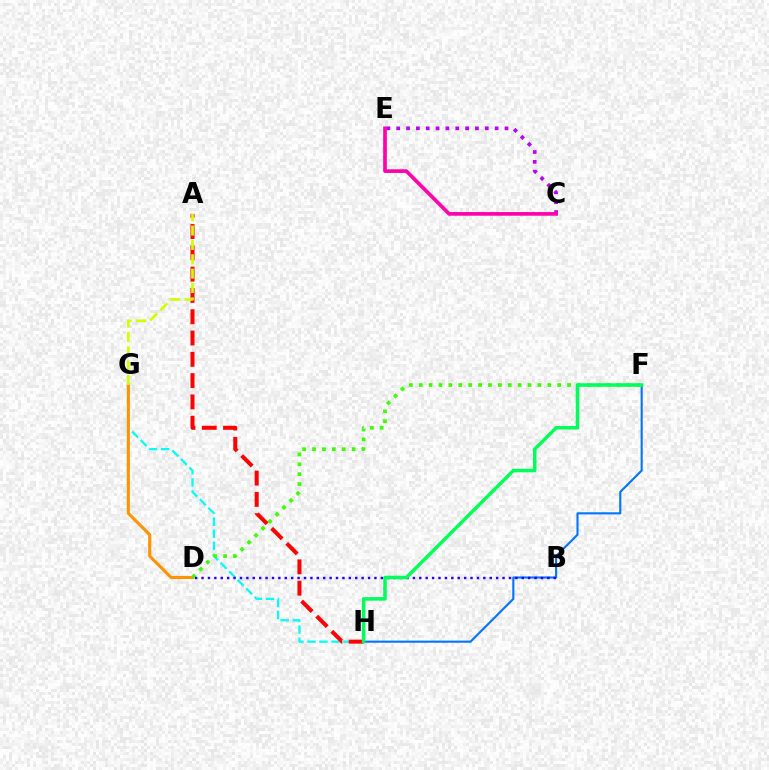{('C', 'E'): [{'color': '#b900ff', 'line_style': 'dotted', 'thickness': 2.67}, {'color': '#ff00ac', 'line_style': 'solid', 'thickness': 2.64}], ('G', 'H'): [{'color': '#00fff6', 'line_style': 'dashed', 'thickness': 1.63}], ('D', 'G'): [{'color': '#ff9400', 'line_style': 'solid', 'thickness': 2.24}], ('F', 'H'): [{'color': '#0074ff', 'line_style': 'solid', 'thickness': 1.51}, {'color': '#00ff5c', 'line_style': 'solid', 'thickness': 2.53}], ('D', 'F'): [{'color': '#3dff00', 'line_style': 'dotted', 'thickness': 2.69}], ('A', 'H'): [{'color': '#ff0000', 'line_style': 'dashed', 'thickness': 2.89}], ('A', 'G'): [{'color': '#d1ff00', 'line_style': 'dashed', 'thickness': 1.95}], ('B', 'D'): [{'color': '#2500ff', 'line_style': 'dotted', 'thickness': 1.74}]}